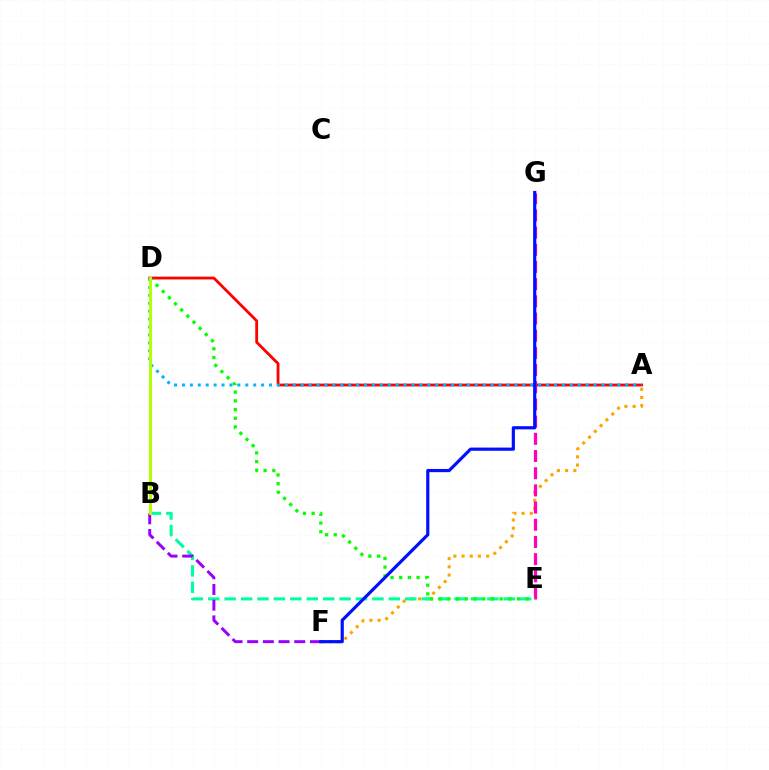{('A', 'F'): [{'color': '#ffa500', 'line_style': 'dotted', 'thickness': 2.23}], ('A', 'D'): [{'color': '#ff0000', 'line_style': 'solid', 'thickness': 2.02}, {'color': '#00b5ff', 'line_style': 'dotted', 'thickness': 2.15}], ('B', 'E'): [{'color': '#00ff9d', 'line_style': 'dashed', 'thickness': 2.23}], ('E', 'G'): [{'color': '#ff00bd', 'line_style': 'dashed', 'thickness': 2.33}], ('B', 'F'): [{'color': '#9b00ff', 'line_style': 'dashed', 'thickness': 2.13}], ('D', 'E'): [{'color': '#08ff00', 'line_style': 'dotted', 'thickness': 2.36}], ('F', 'G'): [{'color': '#0010ff', 'line_style': 'solid', 'thickness': 2.29}], ('B', 'D'): [{'color': '#b3ff00', 'line_style': 'solid', 'thickness': 2.17}]}